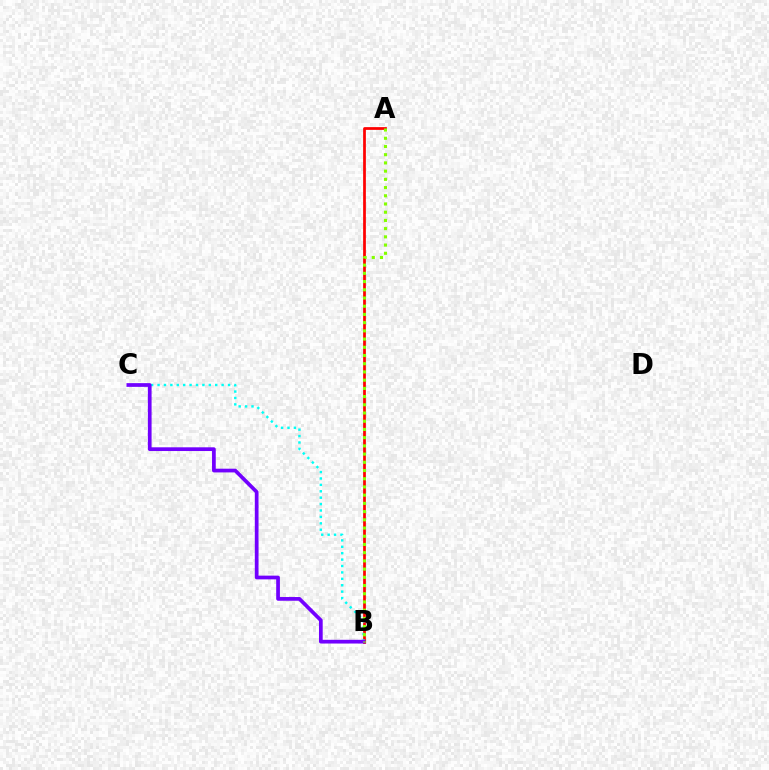{('A', 'B'): [{'color': '#ff0000', 'line_style': 'solid', 'thickness': 1.97}, {'color': '#84ff00', 'line_style': 'dotted', 'thickness': 2.23}], ('B', 'C'): [{'color': '#00fff6', 'line_style': 'dotted', 'thickness': 1.74}, {'color': '#7200ff', 'line_style': 'solid', 'thickness': 2.68}]}